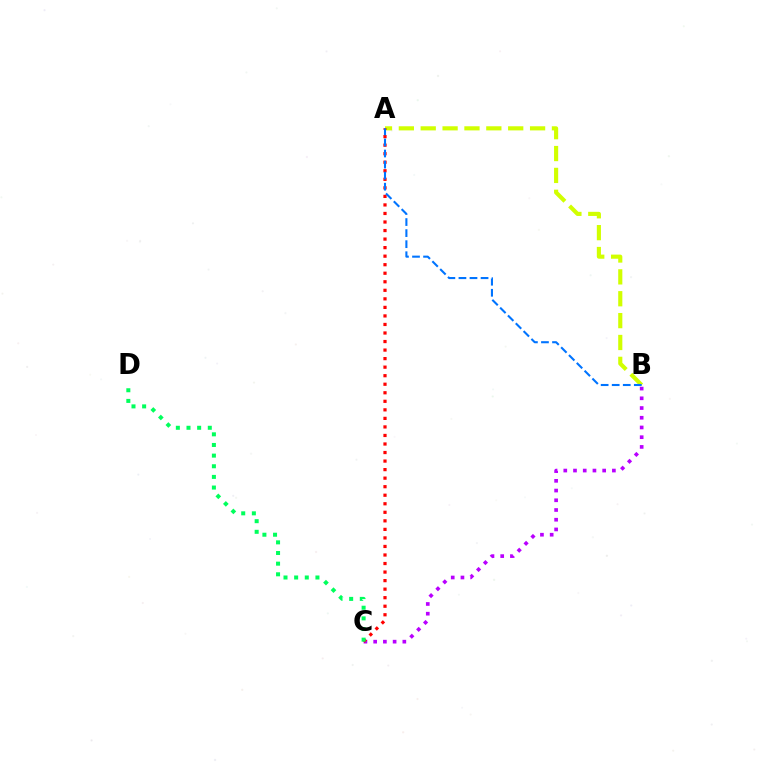{('B', 'C'): [{'color': '#b900ff', 'line_style': 'dotted', 'thickness': 2.64}], ('A', 'B'): [{'color': '#d1ff00', 'line_style': 'dashed', 'thickness': 2.97}, {'color': '#0074ff', 'line_style': 'dashed', 'thickness': 1.5}], ('A', 'C'): [{'color': '#ff0000', 'line_style': 'dotted', 'thickness': 2.32}], ('C', 'D'): [{'color': '#00ff5c', 'line_style': 'dotted', 'thickness': 2.89}]}